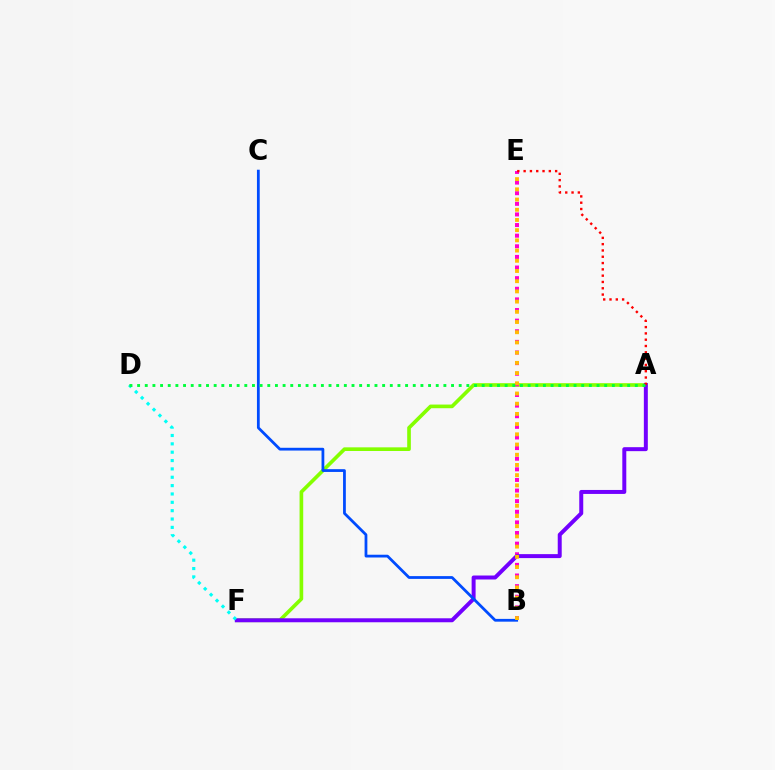{('A', 'F'): [{'color': '#84ff00', 'line_style': 'solid', 'thickness': 2.63}, {'color': '#7200ff', 'line_style': 'solid', 'thickness': 2.86}], ('B', 'E'): [{'color': '#ff00cf', 'line_style': 'dotted', 'thickness': 2.89}, {'color': '#ffbd00', 'line_style': 'dotted', 'thickness': 2.77}], ('B', 'C'): [{'color': '#004bff', 'line_style': 'solid', 'thickness': 2.0}], ('D', 'F'): [{'color': '#00fff6', 'line_style': 'dotted', 'thickness': 2.27}], ('A', 'E'): [{'color': '#ff0000', 'line_style': 'dotted', 'thickness': 1.71}], ('A', 'D'): [{'color': '#00ff39', 'line_style': 'dotted', 'thickness': 2.08}]}